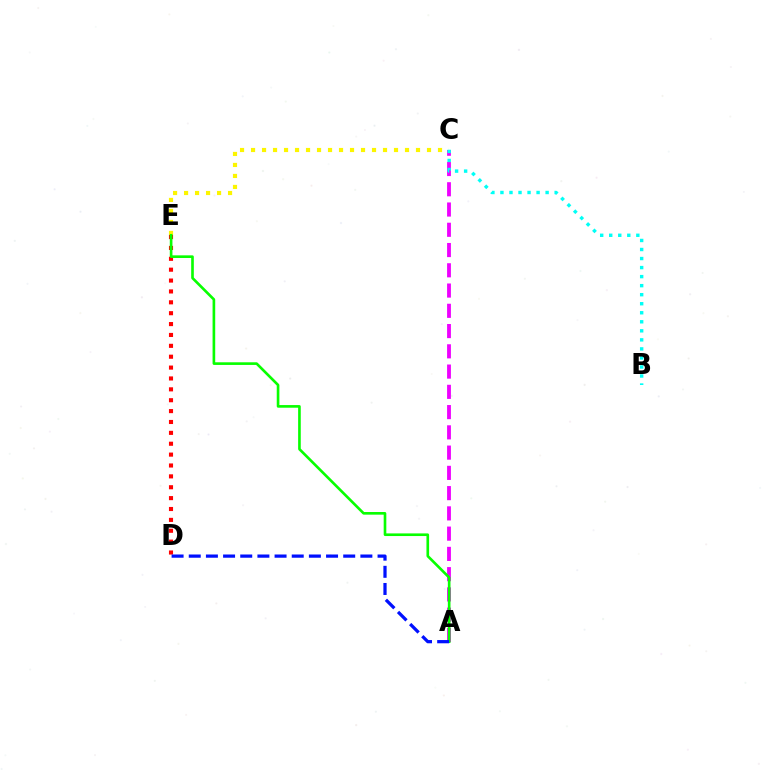{('A', 'C'): [{'color': '#ee00ff', 'line_style': 'dashed', 'thickness': 2.75}], ('C', 'E'): [{'color': '#fcf500', 'line_style': 'dotted', 'thickness': 2.99}], ('B', 'C'): [{'color': '#00fff6', 'line_style': 'dotted', 'thickness': 2.45}], ('D', 'E'): [{'color': '#ff0000', 'line_style': 'dotted', 'thickness': 2.96}], ('A', 'E'): [{'color': '#08ff00', 'line_style': 'solid', 'thickness': 1.9}], ('A', 'D'): [{'color': '#0010ff', 'line_style': 'dashed', 'thickness': 2.33}]}